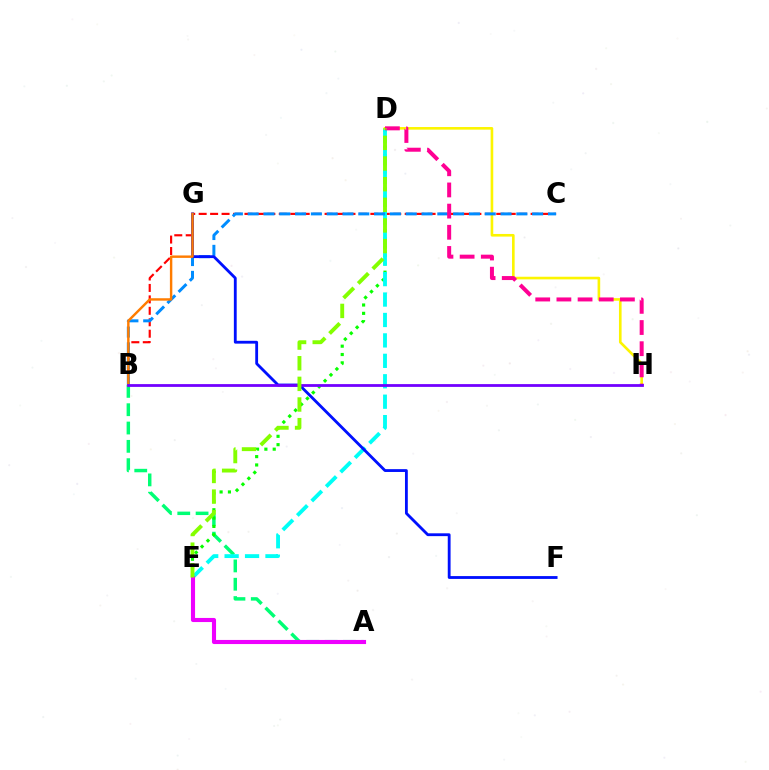{('A', 'B'): [{'color': '#00ff74', 'line_style': 'dashed', 'thickness': 2.49}], ('B', 'C'): [{'color': '#ff0000', 'line_style': 'dashed', 'thickness': 1.55}, {'color': '#008cff', 'line_style': 'dashed', 'thickness': 2.15}], ('D', 'E'): [{'color': '#08ff00', 'line_style': 'dotted', 'thickness': 2.27}, {'color': '#00fff6', 'line_style': 'dashed', 'thickness': 2.78}, {'color': '#84ff00', 'line_style': 'dashed', 'thickness': 2.8}], ('D', 'H'): [{'color': '#fcf500', 'line_style': 'solid', 'thickness': 1.89}, {'color': '#ff0094', 'line_style': 'dashed', 'thickness': 2.88}], ('F', 'G'): [{'color': '#0010ff', 'line_style': 'solid', 'thickness': 2.04}], ('A', 'E'): [{'color': '#ee00ff', 'line_style': 'solid', 'thickness': 2.96}], ('B', 'G'): [{'color': '#ff7c00', 'line_style': 'solid', 'thickness': 1.75}], ('B', 'H'): [{'color': '#7200ff', 'line_style': 'solid', 'thickness': 2.01}]}